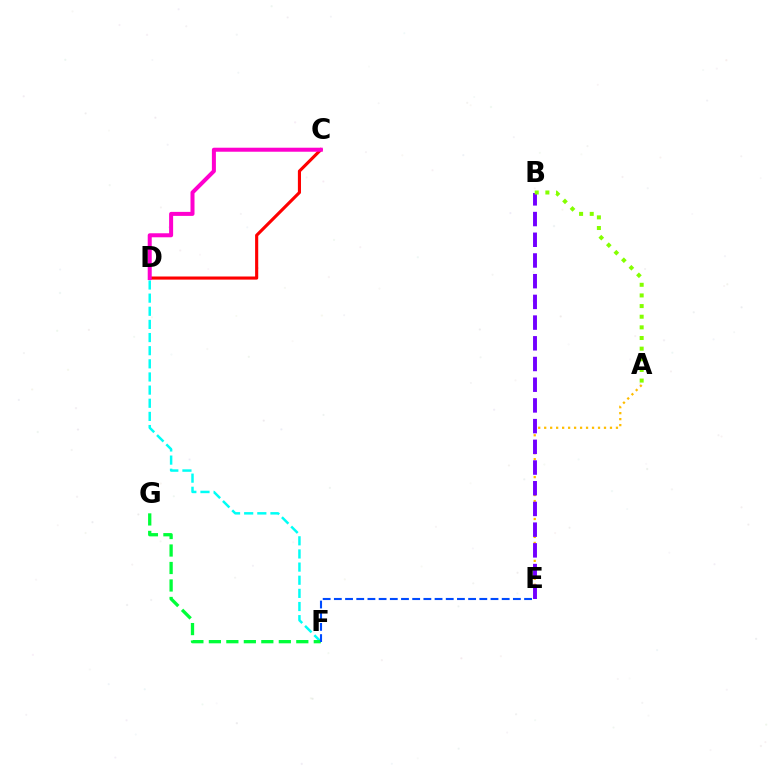{('C', 'D'): [{'color': '#ff0000', 'line_style': 'solid', 'thickness': 2.25}, {'color': '#ff00cf', 'line_style': 'solid', 'thickness': 2.89}], ('D', 'F'): [{'color': '#00fff6', 'line_style': 'dashed', 'thickness': 1.79}], ('F', 'G'): [{'color': '#00ff39', 'line_style': 'dashed', 'thickness': 2.38}], ('A', 'E'): [{'color': '#ffbd00', 'line_style': 'dotted', 'thickness': 1.62}], ('B', 'E'): [{'color': '#7200ff', 'line_style': 'dashed', 'thickness': 2.81}], ('E', 'F'): [{'color': '#004bff', 'line_style': 'dashed', 'thickness': 1.52}], ('A', 'B'): [{'color': '#84ff00', 'line_style': 'dotted', 'thickness': 2.89}]}